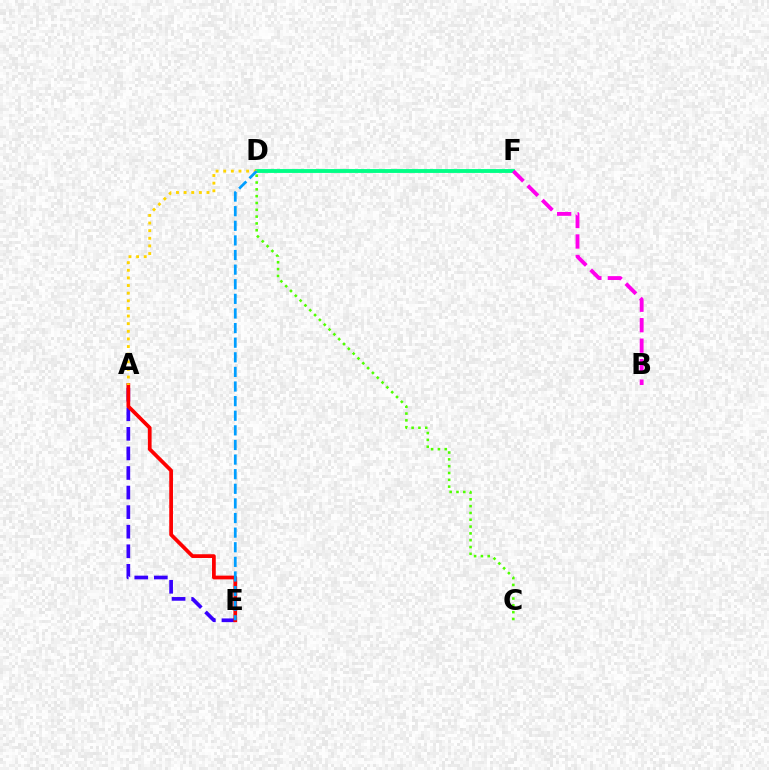{('D', 'F'): [{'color': '#00ff86', 'line_style': 'solid', 'thickness': 2.77}], ('A', 'E'): [{'color': '#3700ff', 'line_style': 'dashed', 'thickness': 2.66}, {'color': '#ff0000', 'line_style': 'solid', 'thickness': 2.69}], ('C', 'D'): [{'color': '#4fff00', 'line_style': 'dotted', 'thickness': 1.85}], ('A', 'D'): [{'color': '#ffd500', 'line_style': 'dotted', 'thickness': 2.07}], ('B', 'F'): [{'color': '#ff00ed', 'line_style': 'dashed', 'thickness': 2.78}], ('D', 'E'): [{'color': '#009eff', 'line_style': 'dashed', 'thickness': 1.98}]}